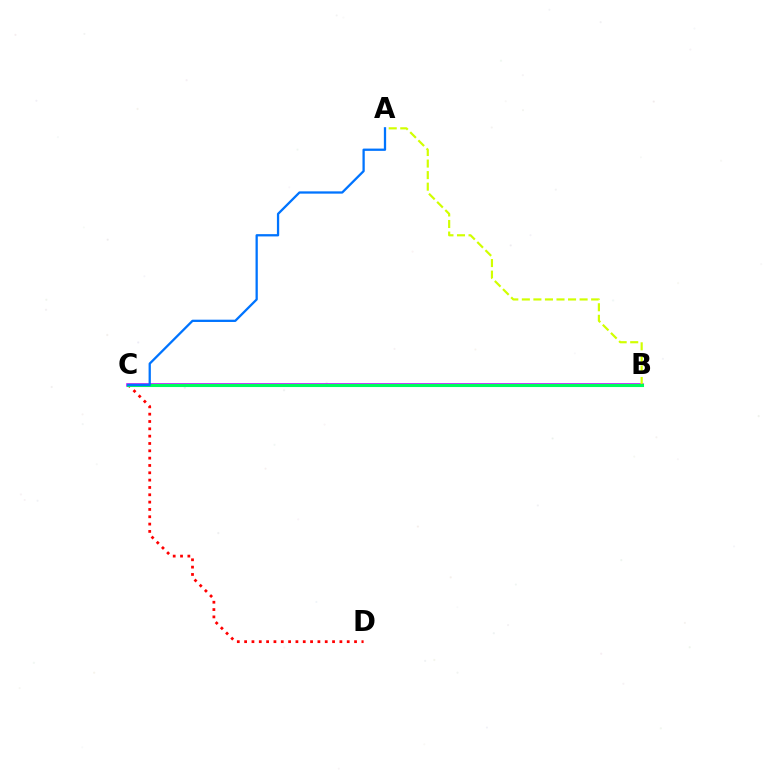{('C', 'D'): [{'color': '#ff0000', 'line_style': 'dotted', 'thickness': 1.99}], ('B', 'C'): [{'color': '#b900ff', 'line_style': 'solid', 'thickness': 2.54}, {'color': '#00ff5c', 'line_style': 'solid', 'thickness': 2.22}], ('A', 'B'): [{'color': '#d1ff00', 'line_style': 'dashed', 'thickness': 1.57}], ('A', 'C'): [{'color': '#0074ff', 'line_style': 'solid', 'thickness': 1.64}]}